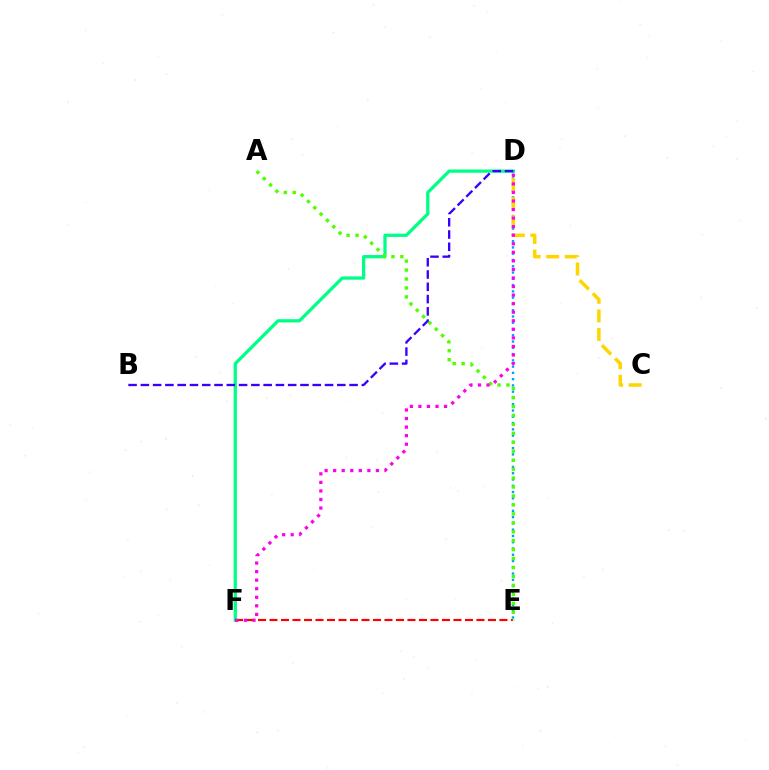{('D', 'E'): [{'color': '#009eff', 'line_style': 'dotted', 'thickness': 1.7}], ('C', 'D'): [{'color': '#ffd500', 'line_style': 'dashed', 'thickness': 2.52}], ('D', 'F'): [{'color': '#00ff86', 'line_style': 'solid', 'thickness': 2.35}, {'color': '#ff00ed', 'line_style': 'dotted', 'thickness': 2.32}], ('E', 'F'): [{'color': '#ff0000', 'line_style': 'dashed', 'thickness': 1.56}], ('A', 'E'): [{'color': '#4fff00', 'line_style': 'dotted', 'thickness': 2.43}], ('B', 'D'): [{'color': '#3700ff', 'line_style': 'dashed', 'thickness': 1.67}]}